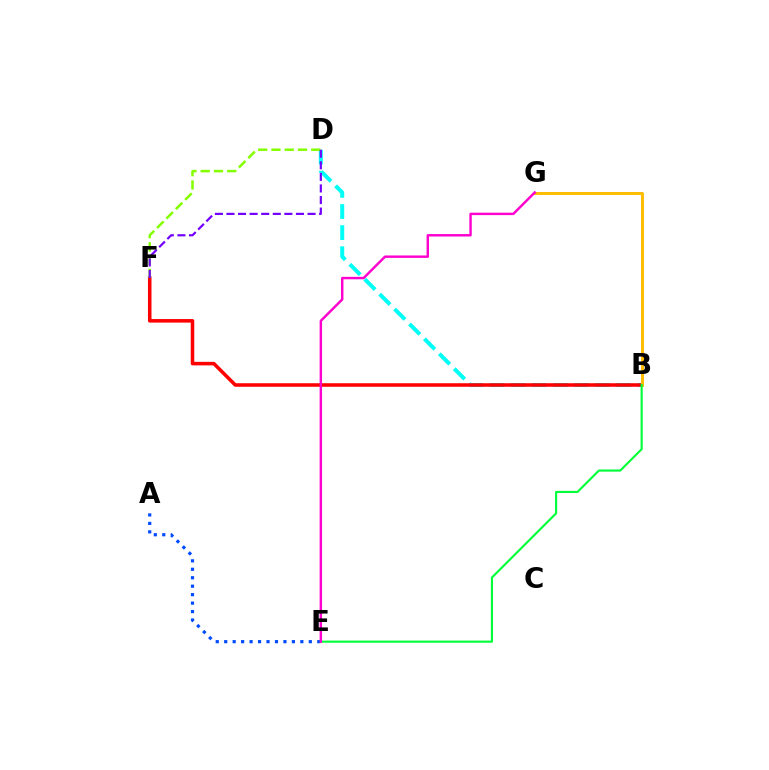{('B', 'D'): [{'color': '#00fff6', 'line_style': 'dashed', 'thickness': 2.87}], ('A', 'E'): [{'color': '#004bff', 'line_style': 'dotted', 'thickness': 2.3}], ('B', 'F'): [{'color': '#ff0000', 'line_style': 'solid', 'thickness': 2.55}], ('B', 'G'): [{'color': '#ffbd00', 'line_style': 'solid', 'thickness': 2.12}], ('B', 'E'): [{'color': '#00ff39', 'line_style': 'solid', 'thickness': 1.53}], ('D', 'F'): [{'color': '#84ff00', 'line_style': 'dashed', 'thickness': 1.8}, {'color': '#7200ff', 'line_style': 'dashed', 'thickness': 1.57}], ('E', 'G'): [{'color': '#ff00cf', 'line_style': 'solid', 'thickness': 1.75}]}